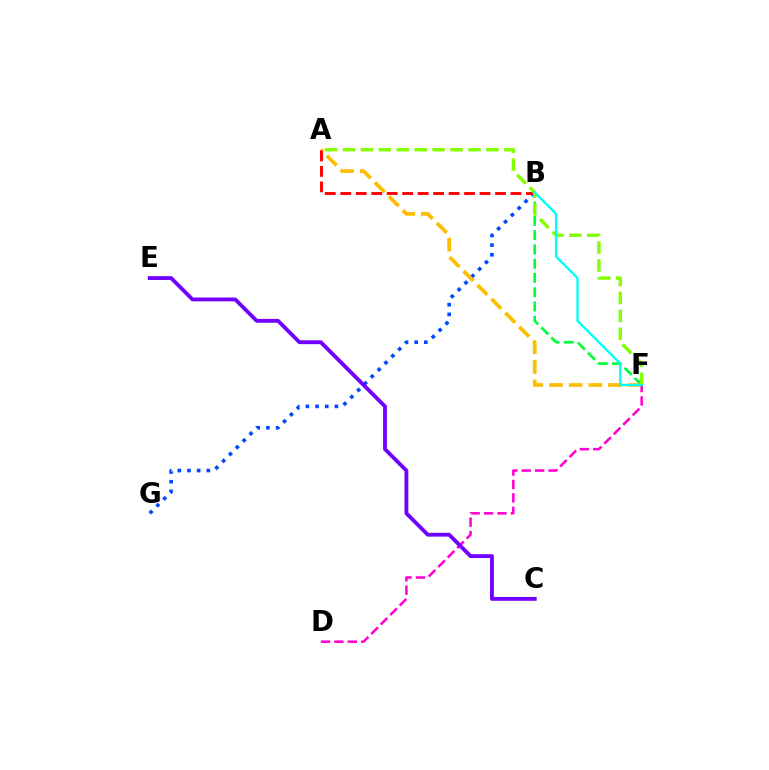{('B', 'G'): [{'color': '#004bff', 'line_style': 'dotted', 'thickness': 2.63}], ('B', 'F'): [{'color': '#00ff39', 'line_style': 'dashed', 'thickness': 1.94}, {'color': '#00fff6', 'line_style': 'solid', 'thickness': 1.68}], ('A', 'F'): [{'color': '#ffbd00', 'line_style': 'dashed', 'thickness': 2.68}, {'color': '#84ff00', 'line_style': 'dashed', 'thickness': 2.44}], ('D', 'F'): [{'color': '#ff00cf', 'line_style': 'dashed', 'thickness': 1.82}], ('A', 'B'): [{'color': '#ff0000', 'line_style': 'dashed', 'thickness': 2.1}], ('C', 'E'): [{'color': '#7200ff', 'line_style': 'solid', 'thickness': 2.77}]}